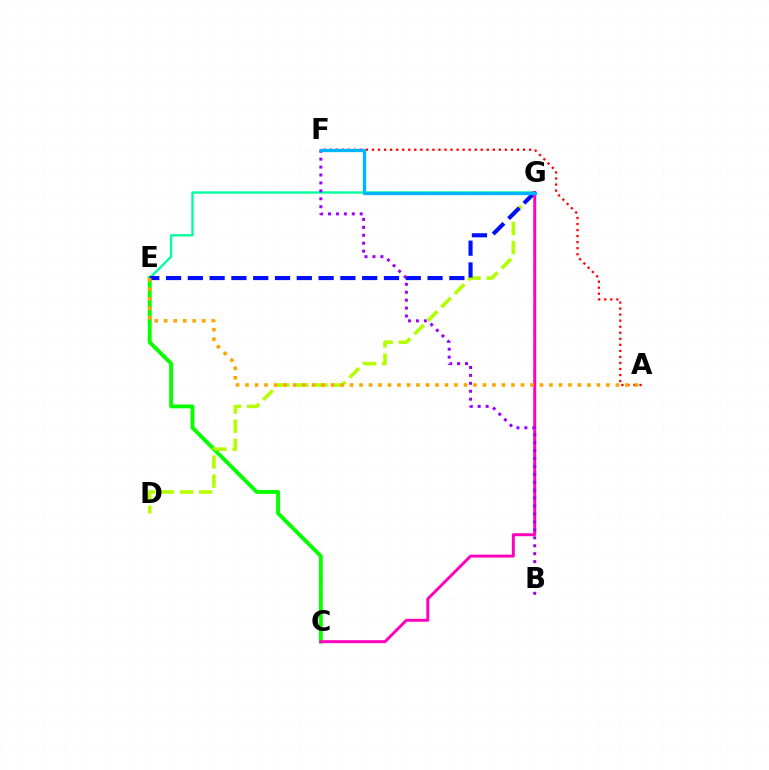{('C', 'E'): [{'color': '#08ff00', 'line_style': 'solid', 'thickness': 2.81}], ('D', 'G'): [{'color': '#b3ff00', 'line_style': 'dashed', 'thickness': 2.59}], ('E', 'G'): [{'color': '#00ff9d', 'line_style': 'solid', 'thickness': 1.69}, {'color': '#0010ff', 'line_style': 'dashed', 'thickness': 2.96}], ('A', 'F'): [{'color': '#ff0000', 'line_style': 'dotted', 'thickness': 1.64}], ('C', 'G'): [{'color': '#ff00bd', 'line_style': 'solid', 'thickness': 2.12}], ('A', 'E'): [{'color': '#ffa500', 'line_style': 'dotted', 'thickness': 2.58}], ('B', 'F'): [{'color': '#9b00ff', 'line_style': 'dotted', 'thickness': 2.15}], ('F', 'G'): [{'color': '#00b5ff', 'line_style': 'solid', 'thickness': 2.39}]}